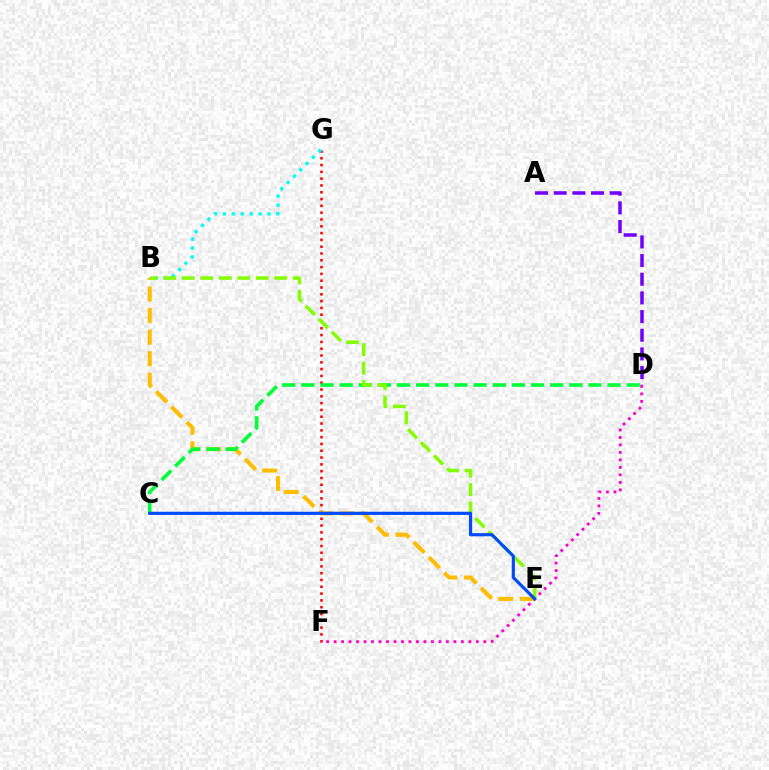{('F', 'G'): [{'color': '#ff0000', 'line_style': 'dotted', 'thickness': 1.85}], ('B', 'E'): [{'color': '#ffbd00', 'line_style': 'dashed', 'thickness': 2.93}, {'color': '#84ff00', 'line_style': 'dashed', 'thickness': 2.51}], ('A', 'D'): [{'color': '#7200ff', 'line_style': 'dashed', 'thickness': 2.54}], ('D', 'F'): [{'color': '#ff00cf', 'line_style': 'dotted', 'thickness': 2.03}], ('B', 'G'): [{'color': '#00fff6', 'line_style': 'dotted', 'thickness': 2.42}], ('C', 'D'): [{'color': '#00ff39', 'line_style': 'dashed', 'thickness': 2.6}], ('C', 'E'): [{'color': '#004bff', 'line_style': 'solid', 'thickness': 2.28}]}